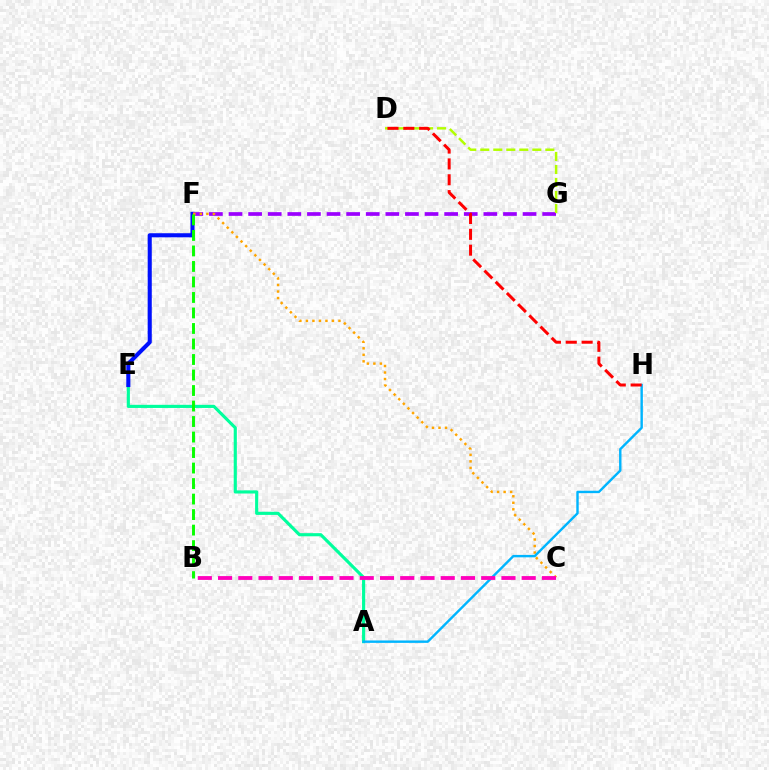{('A', 'E'): [{'color': '#00ff9d', 'line_style': 'solid', 'thickness': 2.26}], ('E', 'F'): [{'color': '#0010ff', 'line_style': 'solid', 'thickness': 2.94}], ('F', 'G'): [{'color': '#9b00ff', 'line_style': 'dashed', 'thickness': 2.66}], ('C', 'F'): [{'color': '#ffa500', 'line_style': 'dotted', 'thickness': 1.77}], ('D', 'G'): [{'color': '#b3ff00', 'line_style': 'dashed', 'thickness': 1.77}], ('A', 'H'): [{'color': '#00b5ff', 'line_style': 'solid', 'thickness': 1.74}], ('D', 'H'): [{'color': '#ff0000', 'line_style': 'dashed', 'thickness': 2.15}], ('B', 'F'): [{'color': '#08ff00', 'line_style': 'dashed', 'thickness': 2.11}], ('B', 'C'): [{'color': '#ff00bd', 'line_style': 'dashed', 'thickness': 2.75}]}